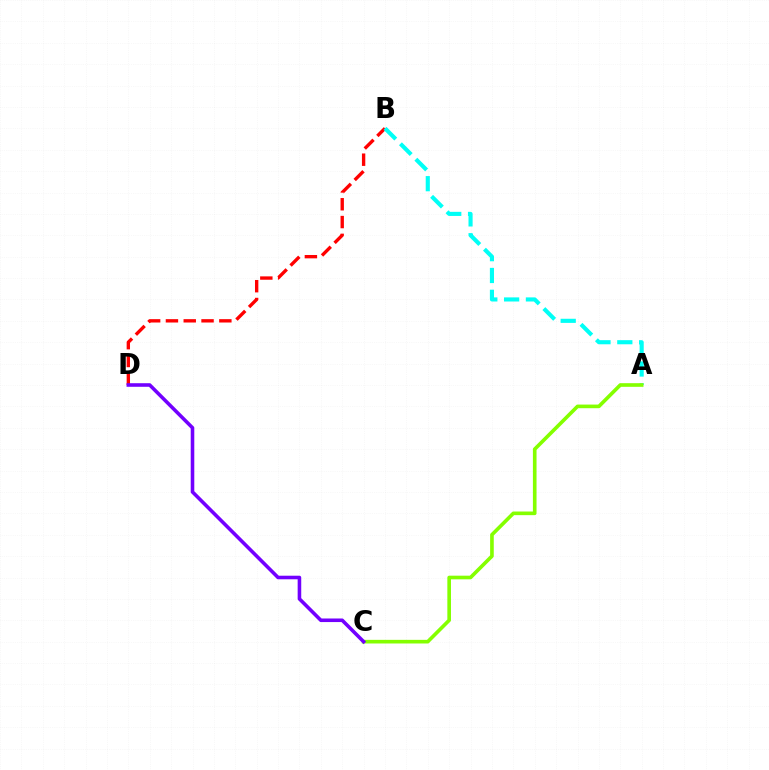{('B', 'D'): [{'color': '#ff0000', 'line_style': 'dashed', 'thickness': 2.42}], ('A', 'B'): [{'color': '#00fff6', 'line_style': 'dashed', 'thickness': 2.96}], ('A', 'C'): [{'color': '#84ff00', 'line_style': 'solid', 'thickness': 2.62}], ('C', 'D'): [{'color': '#7200ff', 'line_style': 'solid', 'thickness': 2.58}]}